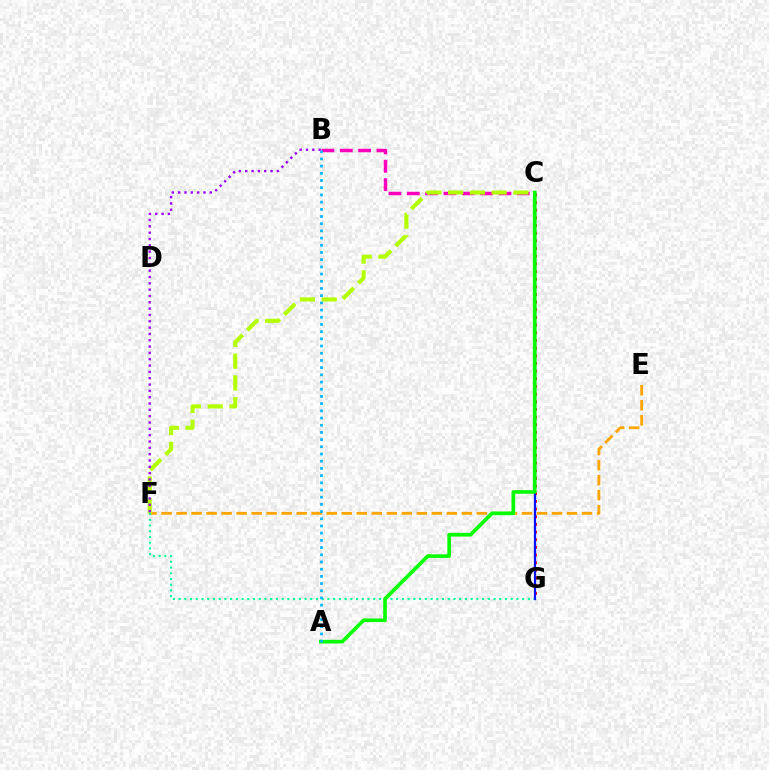{('C', 'G'): [{'color': '#ff0000', 'line_style': 'dotted', 'thickness': 2.08}, {'color': '#0010ff', 'line_style': 'solid', 'thickness': 1.59}], ('B', 'C'): [{'color': '#ff00bd', 'line_style': 'dashed', 'thickness': 2.49}], ('E', 'F'): [{'color': '#ffa500', 'line_style': 'dashed', 'thickness': 2.04}], ('F', 'G'): [{'color': '#00ff9d', 'line_style': 'dotted', 'thickness': 1.56}], ('A', 'C'): [{'color': '#08ff00', 'line_style': 'solid', 'thickness': 2.64}], ('A', 'B'): [{'color': '#00b5ff', 'line_style': 'dotted', 'thickness': 1.96}], ('C', 'F'): [{'color': '#b3ff00', 'line_style': 'dashed', 'thickness': 2.96}], ('B', 'F'): [{'color': '#9b00ff', 'line_style': 'dotted', 'thickness': 1.72}]}